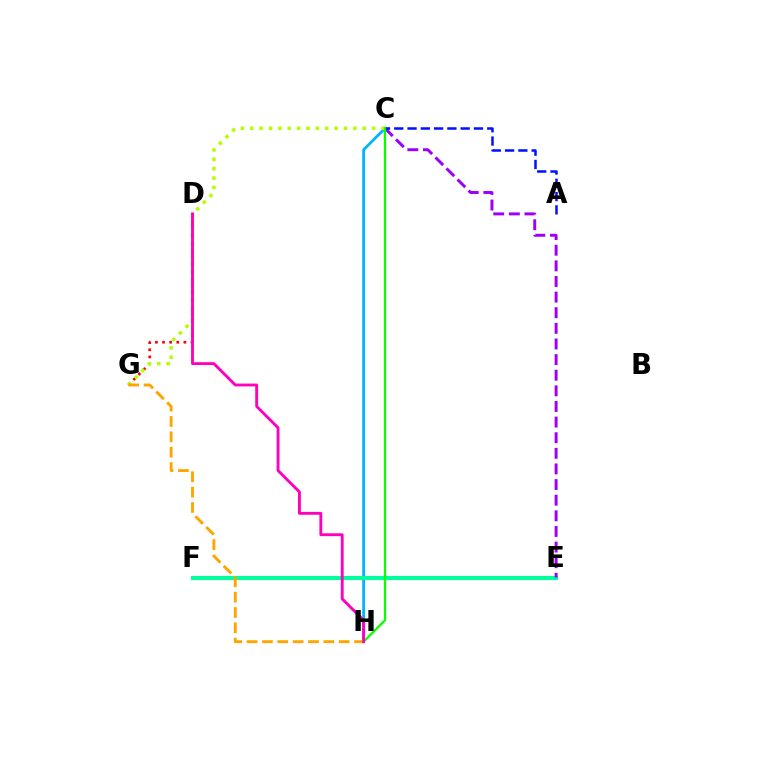{('D', 'G'): [{'color': '#ff0000', 'line_style': 'dotted', 'thickness': 1.94}], ('C', 'H'): [{'color': '#00b5ff', 'line_style': 'solid', 'thickness': 1.99}, {'color': '#08ff00', 'line_style': 'solid', 'thickness': 1.62}], ('C', 'G'): [{'color': '#b3ff00', 'line_style': 'dotted', 'thickness': 2.55}], ('E', 'F'): [{'color': '#00ff9d', 'line_style': 'solid', 'thickness': 2.96}], ('C', 'E'): [{'color': '#9b00ff', 'line_style': 'dashed', 'thickness': 2.12}], ('A', 'C'): [{'color': '#0010ff', 'line_style': 'dashed', 'thickness': 1.8}], ('G', 'H'): [{'color': '#ffa500', 'line_style': 'dashed', 'thickness': 2.08}], ('D', 'H'): [{'color': '#ff00bd', 'line_style': 'solid', 'thickness': 2.07}]}